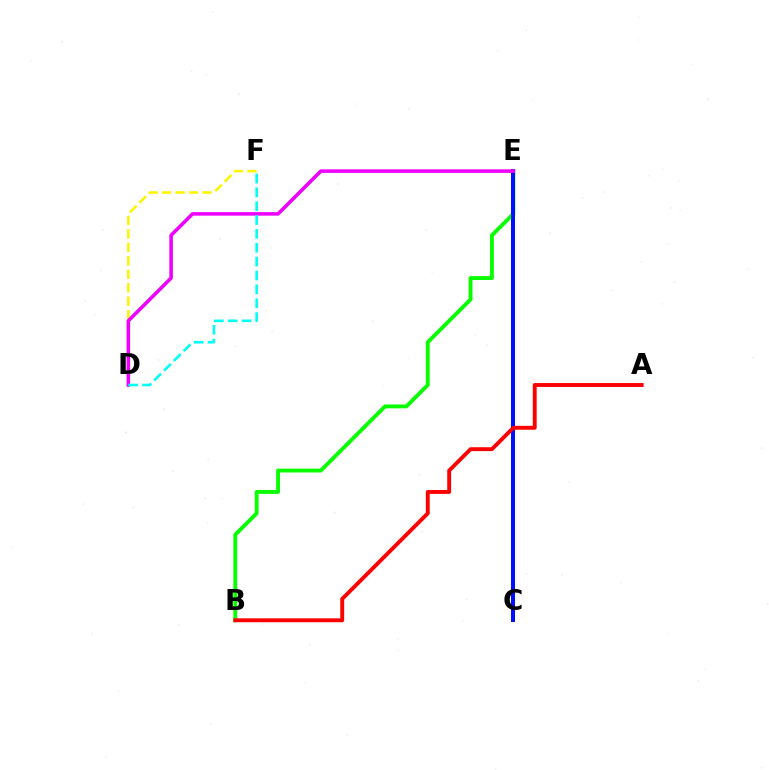{('B', 'E'): [{'color': '#08ff00', 'line_style': 'solid', 'thickness': 2.78}], ('C', 'E'): [{'color': '#0010ff', 'line_style': 'solid', 'thickness': 2.91}], ('D', 'F'): [{'color': '#fcf500', 'line_style': 'dashed', 'thickness': 1.83}, {'color': '#00fff6', 'line_style': 'dashed', 'thickness': 1.88}], ('D', 'E'): [{'color': '#ee00ff', 'line_style': 'solid', 'thickness': 2.56}], ('A', 'B'): [{'color': '#ff0000', 'line_style': 'solid', 'thickness': 2.8}]}